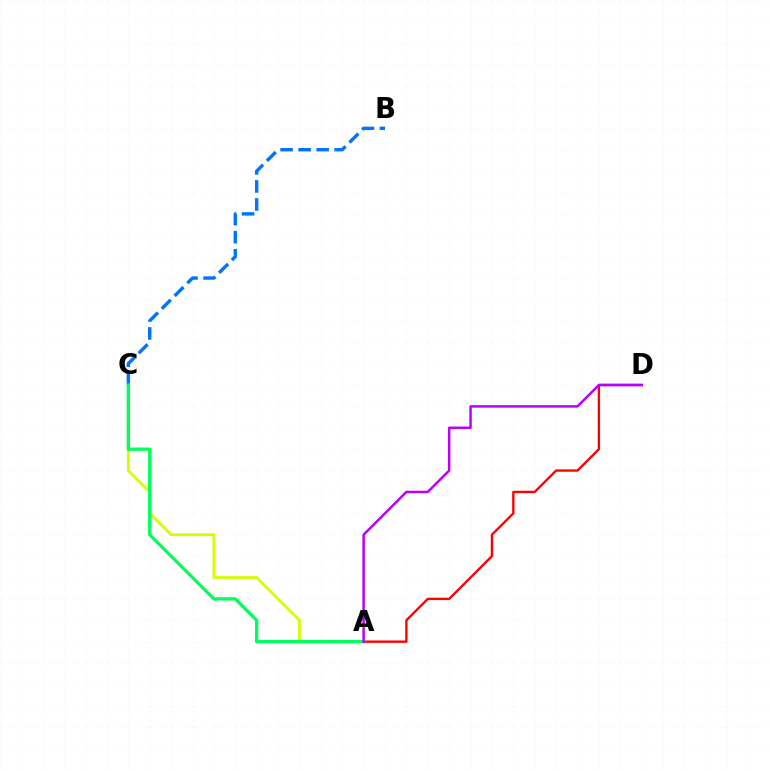{('A', 'C'): [{'color': '#d1ff00', 'line_style': 'solid', 'thickness': 2.02}, {'color': '#00ff5c', 'line_style': 'solid', 'thickness': 2.38}], ('B', 'C'): [{'color': '#0074ff', 'line_style': 'dashed', 'thickness': 2.45}], ('A', 'D'): [{'color': '#ff0000', 'line_style': 'solid', 'thickness': 1.7}, {'color': '#b900ff', 'line_style': 'solid', 'thickness': 1.8}]}